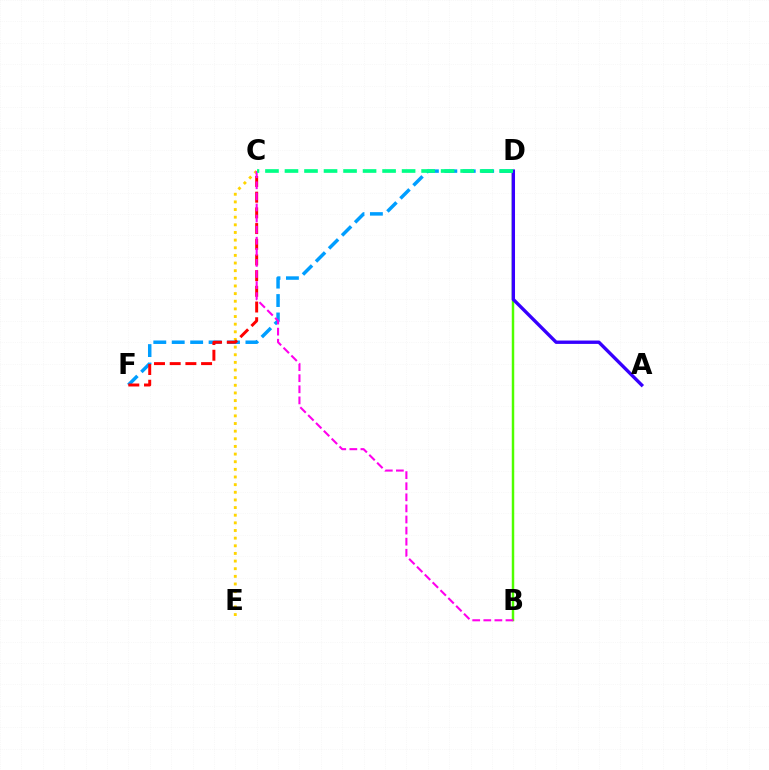{('B', 'D'): [{'color': '#4fff00', 'line_style': 'solid', 'thickness': 1.77}], ('A', 'D'): [{'color': '#3700ff', 'line_style': 'solid', 'thickness': 2.42}], ('C', 'E'): [{'color': '#ffd500', 'line_style': 'dotted', 'thickness': 2.08}], ('D', 'F'): [{'color': '#009eff', 'line_style': 'dashed', 'thickness': 2.5}], ('C', 'F'): [{'color': '#ff0000', 'line_style': 'dashed', 'thickness': 2.13}], ('B', 'C'): [{'color': '#ff00ed', 'line_style': 'dashed', 'thickness': 1.51}], ('C', 'D'): [{'color': '#00ff86', 'line_style': 'dashed', 'thickness': 2.65}]}